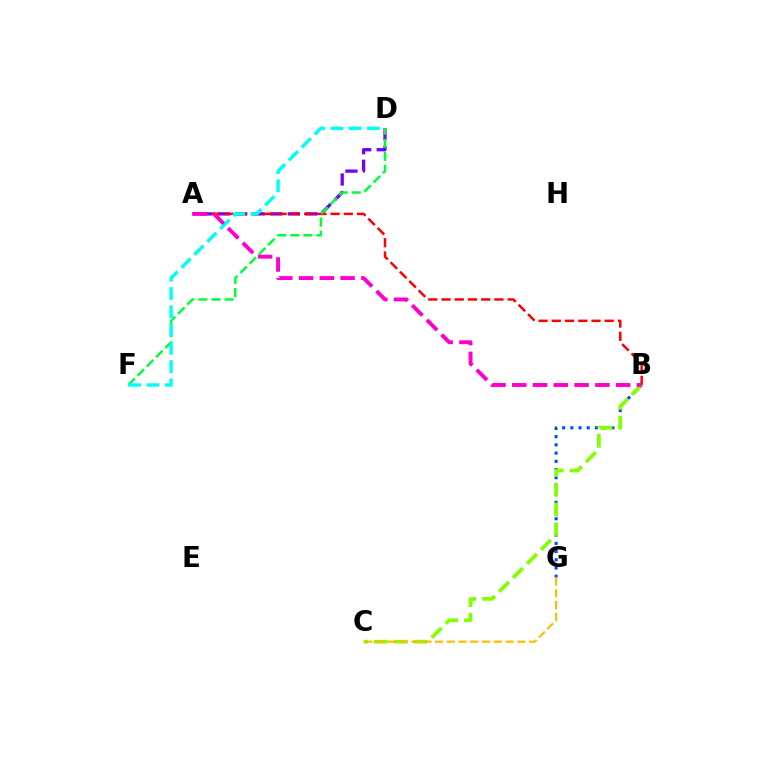{('A', 'D'): [{'color': '#7200ff', 'line_style': 'dashed', 'thickness': 2.39}], ('A', 'B'): [{'color': '#ff0000', 'line_style': 'dashed', 'thickness': 1.8}, {'color': '#ff00cf', 'line_style': 'dashed', 'thickness': 2.82}], ('D', 'F'): [{'color': '#00ff39', 'line_style': 'dashed', 'thickness': 1.78}, {'color': '#00fff6', 'line_style': 'dashed', 'thickness': 2.48}], ('B', 'G'): [{'color': '#004bff', 'line_style': 'dotted', 'thickness': 2.23}], ('B', 'C'): [{'color': '#84ff00', 'line_style': 'dashed', 'thickness': 2.69}], ('C', 'G'): [{'color': '#ffbd00', 'line_style': 'dashed', 'thickness': 1.6}]}